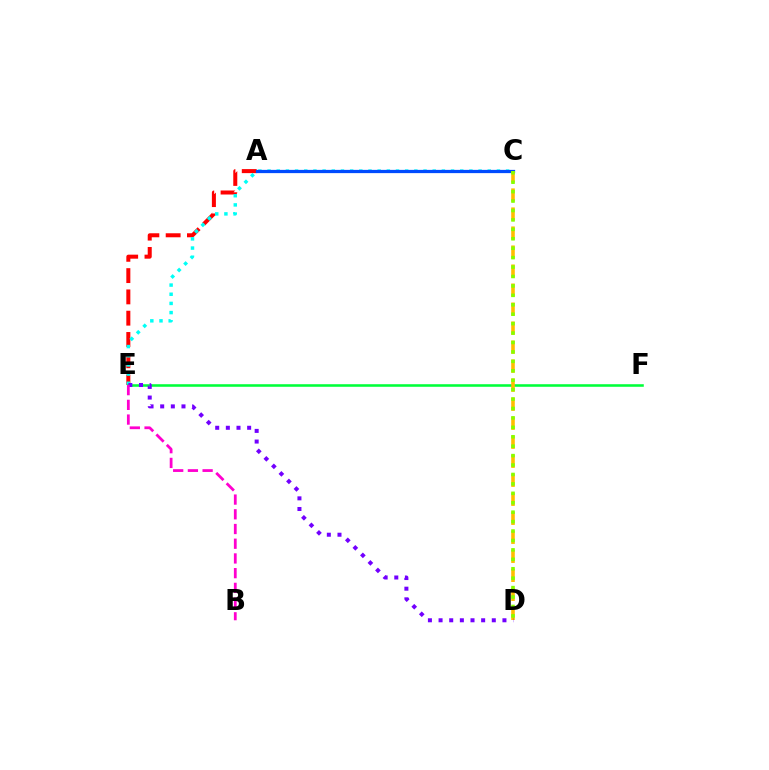{('A', 'E'): [{'color': '#ff0000', 'line_style': 'dashed', 'thickness': 2.89}], ('C', 'E'): [{'color': '#00fff6', 'line_style': 'dotted', 'thickness': 2.49}], ('A', 'C'): [{'color': '#004bff', 'line_style': 'solid', 'thickness': 2.34}], ('E', 'F'): [{'color': '#00ff39', 'line_style': 'solid', 'thickness': 1.85}], ('C', 'D'): [{'color': '#ffbd00', 'line_style': 'dashed', 'thickness': 2.58}, {'color': '#84ff00', 'line_style': 'dotted', 'thickness': 2.56}], ('D', 'E'): [{'color': '#7200ff', 'line_style': 'dotted', 'thickness': 2.89}], ('B', 'E'): [{'color': '#ff00cf', 'line_style': 'dashed', 'thickness': 2.0}]}